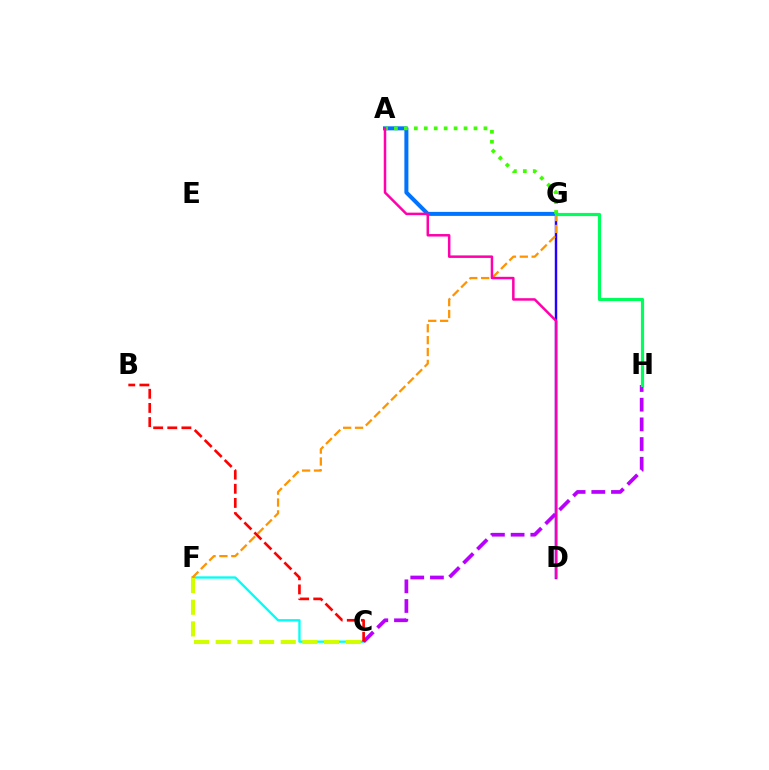{('D', 'G'): [{'color': '#2500ff', 'line_style': 'solid', 'thickness': 1.75}], ('A', 'G'): [{'color': '#0074ff', 'line_style': 'solid', 'thickness': 2.89}, {'color': '#3dff00', 'line_style': 'dotted', 'thickness': 2.7}], ('C', 'F'): [{'color': '#00fff6', 'line_style': 'solid', 'thickness': 1.66}, {'color': '#d1ff00', 'line_style': 'dashed', 'thickness': 2.94}], ('F', 'G'): [{'color': '#ff9400', 'line_style': 'dashed', 'thickness': 1.61}], ('A', 'D'): [{'color': '#ff00ac', 'line_style': 'solid', 'thickness': 1.8}], ('C', 'H'): [{'color': '#b900ff', 'line_style': 'dashed', 'thickness': 2.67}], ('G', 'H'): [{'color': '#00ff5c', 'line_style': 'solid', 'thickness': 2.29}], ('B', 'C'): [{'color': '#ff0000', 'line_style': 'dashed', 'thickness': 1.92}]}